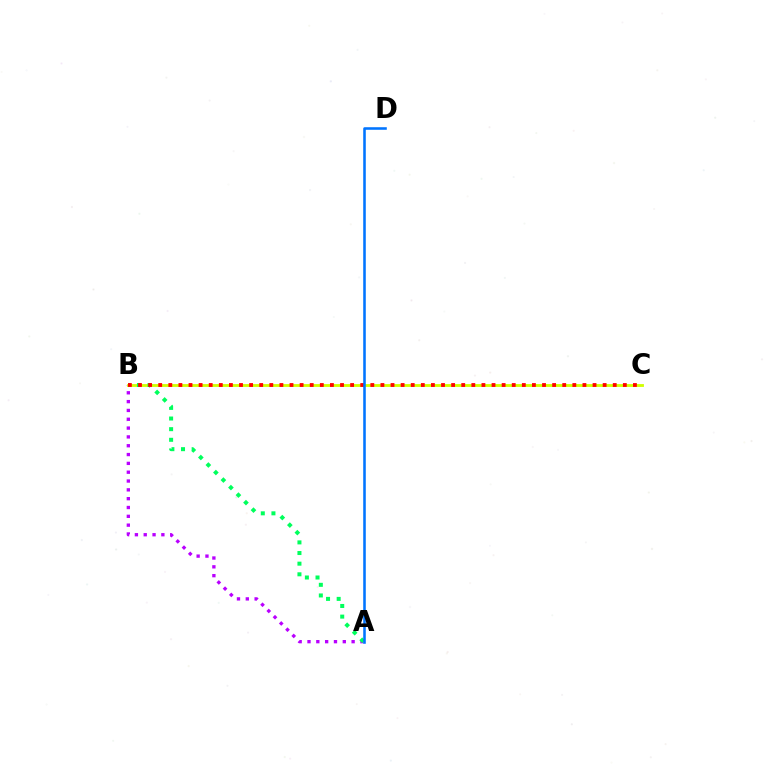{('A', 'B'): [{'color': '#b900ff', 'line_style': 'dotted', 'thickness': 2.4}, {'color': '#00ff5c', 'line_style': 'dotted', 'thickness': 2.89}], ('B', 'C'): [{'color': '#d1ff00', 'line_style': 'solid', 'thickness': 2.04}, {'color': '#ff0000', 'line_style': 'dotted', 'thickness': 2.74}], ('A', 'D'): [{'color': '#0074ff', 'line_style': 'solid', 'thickness': 1.84}]}